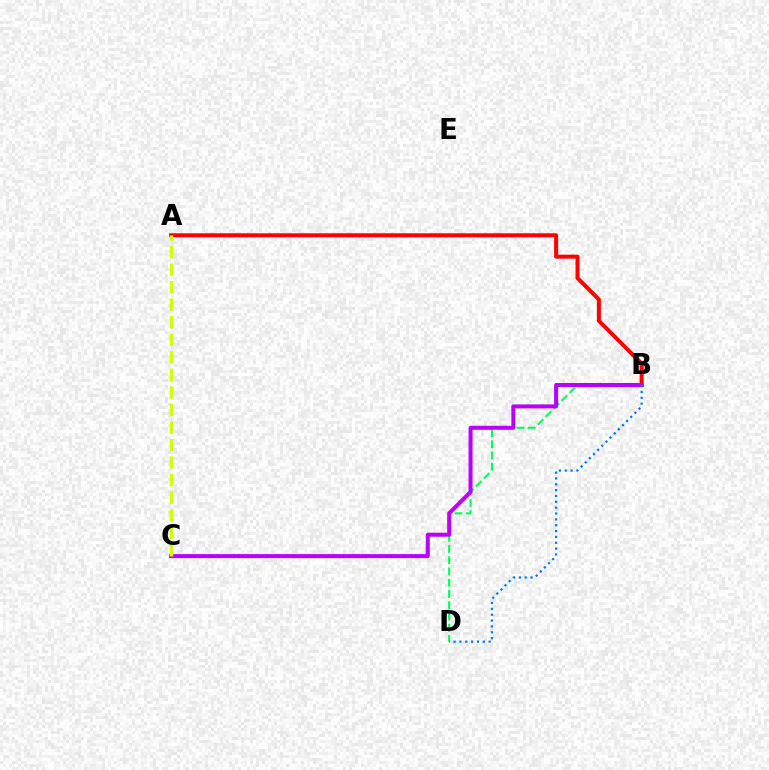{('B', 'D'): [{'color': '#00ff5c', 'line_style': 'dashed', 'thickness': 1.53}, {'color': '#0074ff', 'line_style': 'dotted', 'thickness': 1.59}], ('A', 'B'): [{'color': '#ff0000', 'line_style': 'solid', 'thickness': 2.88}], ('B', 'C'): [{'color': '#b900ff', 'line_style': 'solid', 'thickness': 2.88}], ('A', 'C'): [{'color': '#d1ff00', 'line_style': 'dashed', 'thickness': 2.38}]}